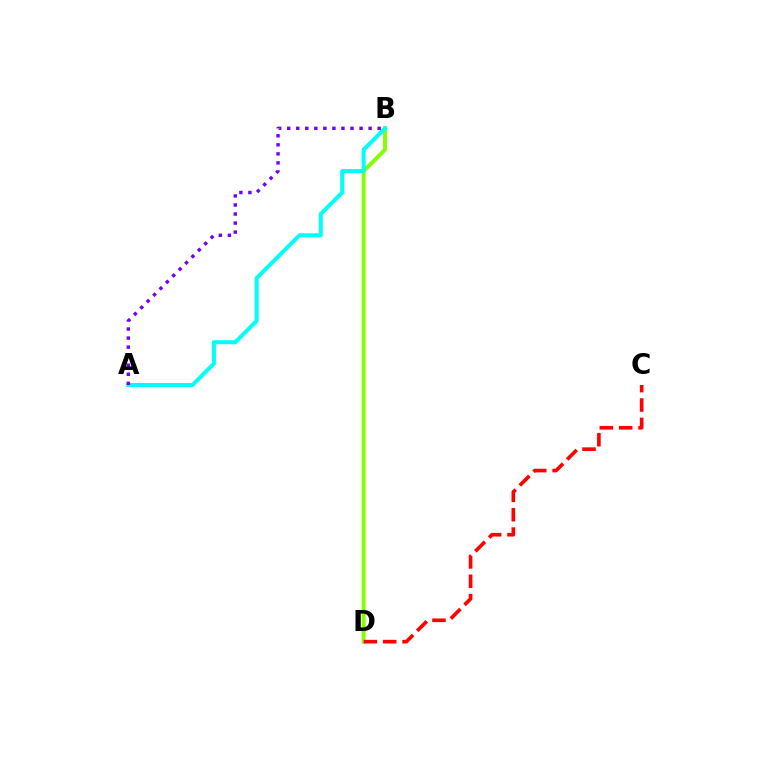{('B', 'D'): [{'color': '#84ff00', 'line_style': 'solid', 'thickness': 2.83}], ('A', 'B'): [{'color': '#00fff6', 'line_style': 'solid', 'thickness': 2.9}, {'color': '#7200ff', 'line_style': 'dotted', 'thickness': 2.46}], ('C', 'D'): [{'color': '#ff0000', 'line_style': 'dashed', 'thickness': 2.63}]}